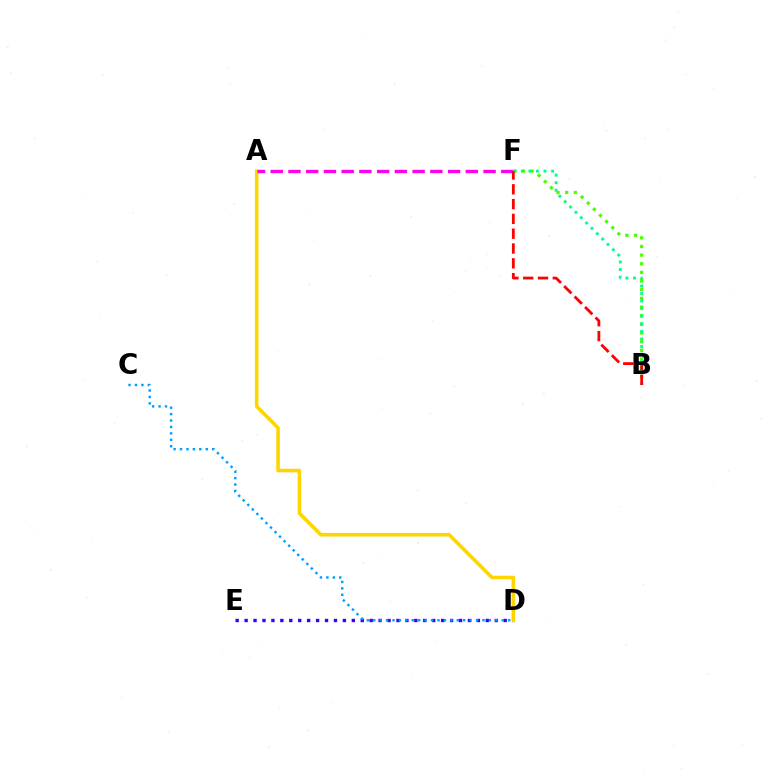{('D', 'E'): [{'color': '#3700ff', 'line_style': 'dotted', 'thickness': 2.43}], ('A', 'D'): [{'color': '#ffd500', 'line_style': 'solid', 'thickness': 2.56}], ('A', 'F'): [{'color': '#ff00ed', 'line_style': 'dashed', 'thickness': 2.41}], ('C', 'D'): [{'color': '#009eff', 'line_style': 'dotted', 'thickness': 1.75}], ('B', 'F'): [{'color': '#4fff00', 'line_style': 'dotted', 'thickness': 2.35}, {'color': '#00ff86', 'line_style': 'dotted', 'thickness': 2.05}, {'color': '#ff0000', 'line_style': 'dashed', 'thickness': 2.01}]}